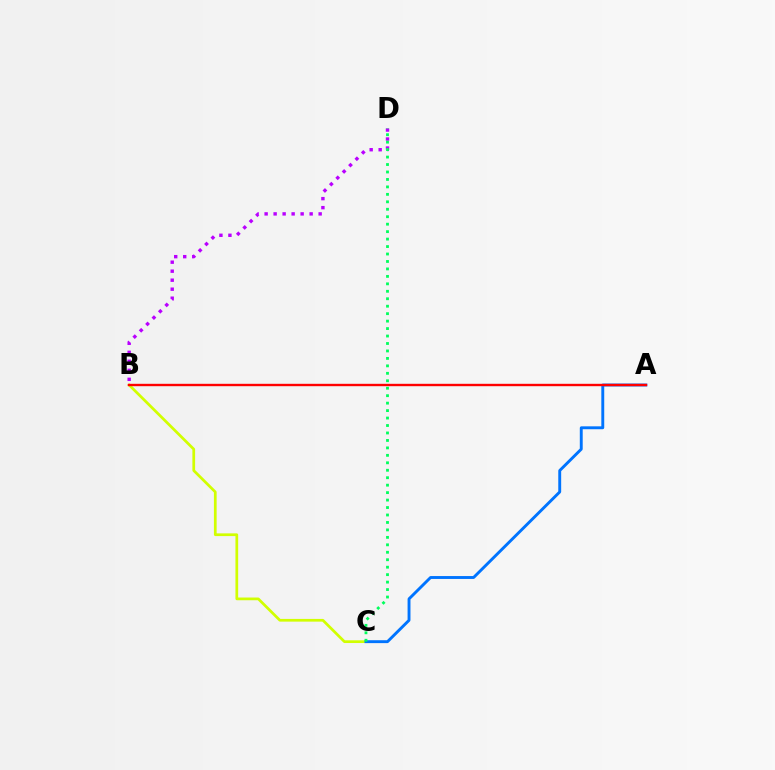{('B', 'D'): [{'color': '#b900ff', 'line_style': 'dotted', 'thickness': 2.45}], ('B', 'C'): [{'color': '#d1ff00', 'line_style': 'solid', 'thickness': 1.96}], ('A', 'C'): [{'color': '#0074ff', 'line_style': 'solid', 'thickness': 2.09}], ('A', 'B'): [{'color': '#ff0000', 'line_style': 'solid', 'thickness': 1.72}], ('C', 'D'): [{'color': '#00ff5c', 'line_style': 'dotted', 'thickness': 2.03}]}